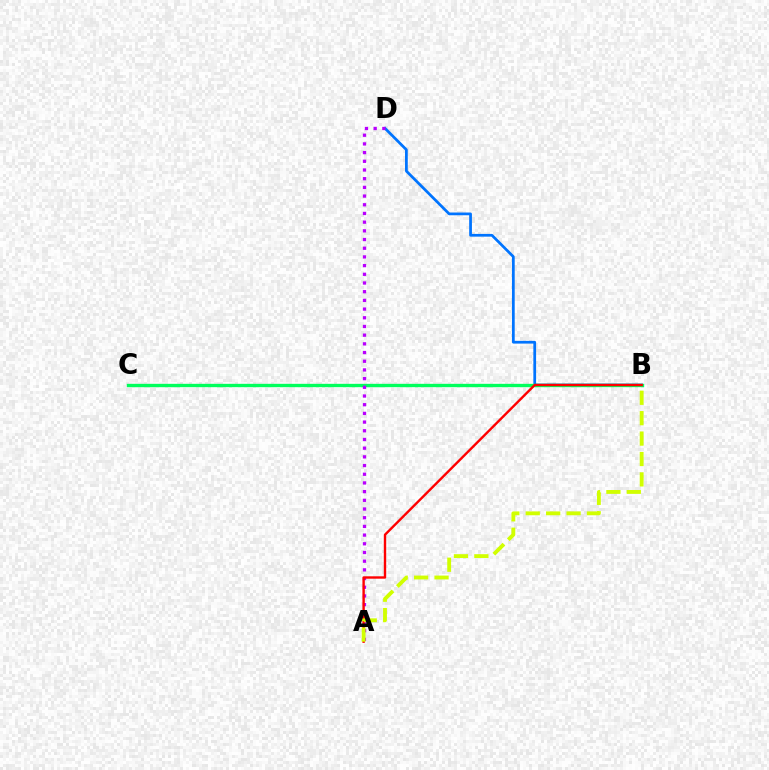{('B', 'D'): [{'color': '#0074ff', 'line_style': 'solid', 'thickness': 1.98}], ('B', 'C'): [{'color': '#00ff5c', 'line_style': 'solid', 'thickness': 2.42}], ('A', 'D'): [{'color': '#b900ff', 'line_style': 'dotted', 'thickness': 2.36}], ('A', 'B'): [{'color': '#ff0000', 'line_style': 'solid', 'thickness': 1.72}, {'color': '#d1ff00', 'line_style': 'dashed', 'thickness': 2.77}]}